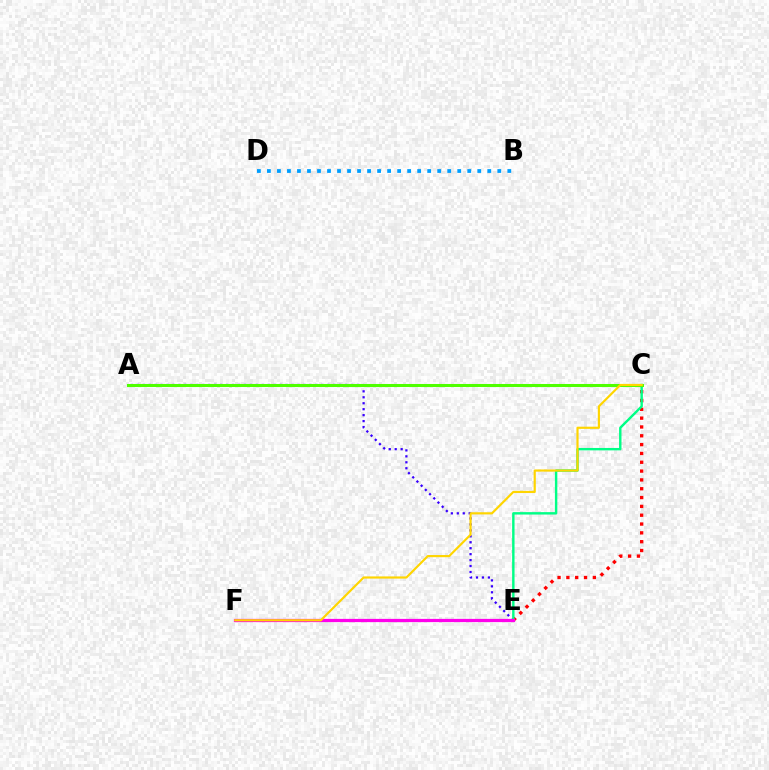{('A', 'E'): [{'color': '#3700ff', 'line_style': 'dotted', 'thickness': 1.62}], ('C', 'E'): [{'color': '#ff0000', 'line_style': 'dotted', 'thickness': 2.4}, {'color': '#00ff86', 'line_style': 'solid', 'thickness': 1.74}], ('A', 'C'): [{'color': '#4fff00', 'line_style': 'solid', 'thickness': 2.19}], ('E', 'F'): [{'color': '#ff00ed', 'line_style': 'solid', 'thickness': 2.33}], ('C', 'F'): [{'color': '#ffd500', 'line_style': 'solid', 'thickness': 1.56}], ('B', 'D'): [{'color': '#009eff', 'line_style': 'dotted', 'thickness': 2.72}]}